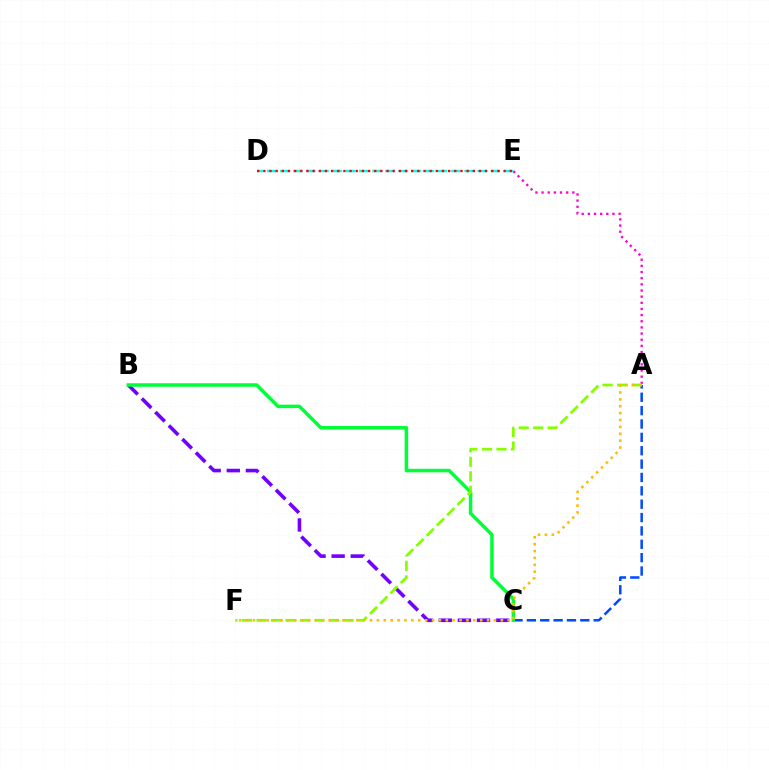{('A', 'E'): [{'color': '#ff00cf', 'line_style': 'dotted', 'thickness': 1.67}], ('A', 'C'): [{'color': '#004bff', 'line_style': 'dashed', 'thickness': 1.82}], ('B', 'C'): [{'color': '#7200ff', 'line_style': 'dashed', 'thickness': 2.6}, {'color': '#00ff39', 'line_style': 'solid', 'thickness': 2.52}], ('A', 'F'): [{'color': '#84ff00', 'line_style': 'dashed', 'thickness': 1.97}, {'color': '#ffbd00', 'line_style': 'dotted', 'thickness': 1.87}], ('D', 'E'): [{'color': '#00fff6', 'line_style': 'dashed', 'thickness': 1.79}, {'color': '#ff0000', 'line_style': 'dotted', 'thickness': 1.67}]}